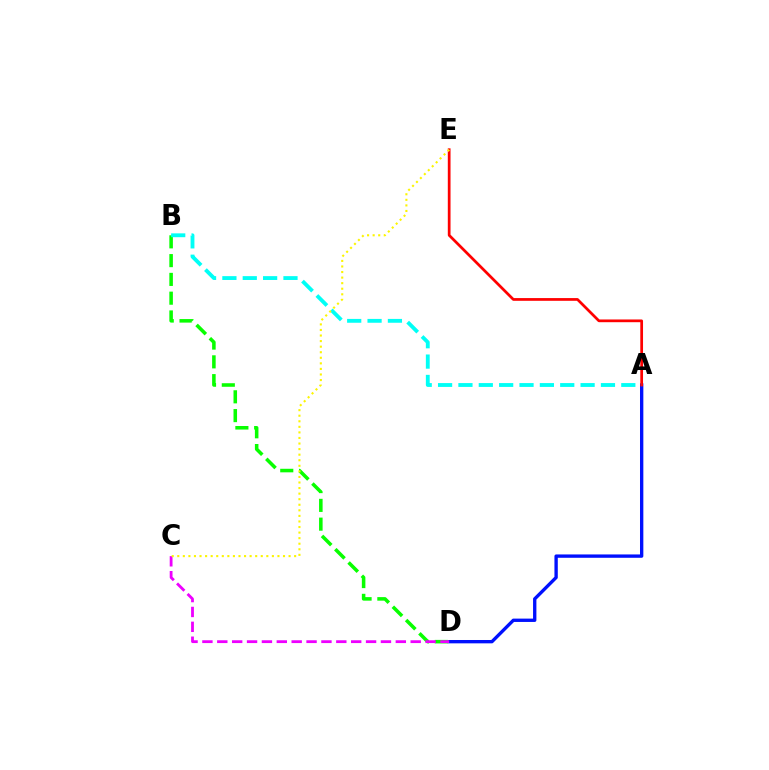{('A', 'D'): [{'color': '#0010ff', 'line_style': 'solid', 'thickness': 2.41}], ('A', 'E'): [{'color': '#ff0000', 'line_style': 'solid', 'thickness': 1.96}], ('B', 'D'): [{'color': '#08ff00', 'line_style': 'dashed', 'thickness': 2.55}], ('C', 'D'): [{'color': '#ee00ff', 'line_style': 'dashed', 'thickness': 2.02}], ('A', 'B'): [{'color': '#00fff6', 'line_style': 'dashed', 'thickness': 2.77}], ('C', 'E'): [{'color': '#fcf500', 'line_style': 'dotted', 'thickness': 1.51}]}